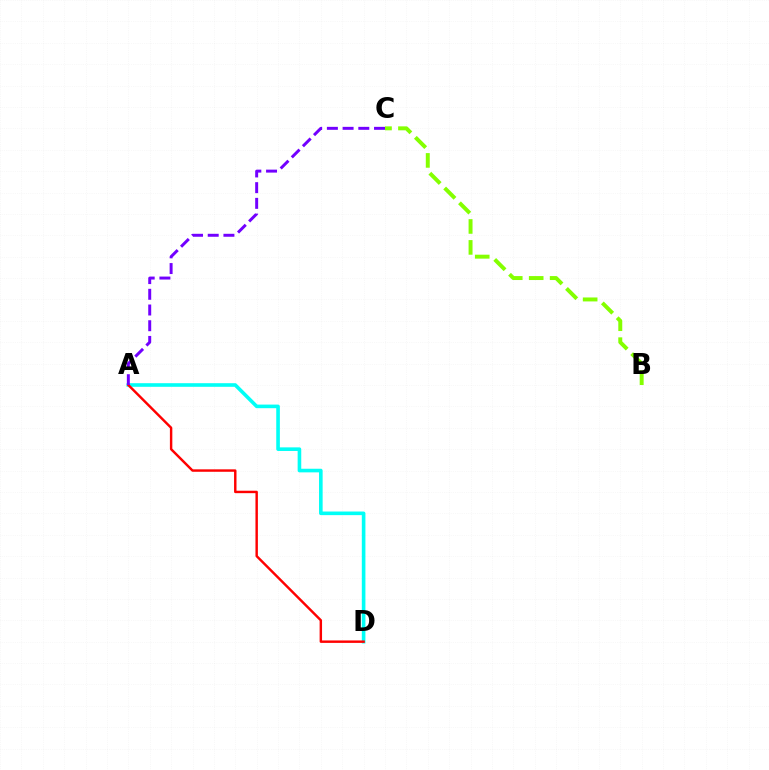{('A', 'D'): [{'color': '#00fff6', 'line_style': 'solid', 'thickness': 2.6}, {'color': '#ff0000', 'line_style': 'solid', 'thickness': 1.75}], ('B', 'C'): [{'color': '#84ff00', 'line_style': 'dashed', 'thickness': 2.84}], ('A', 'C'): [{'color': '#7200ff', 'line_style': 'dashed', 'thickness': 2.13}]}